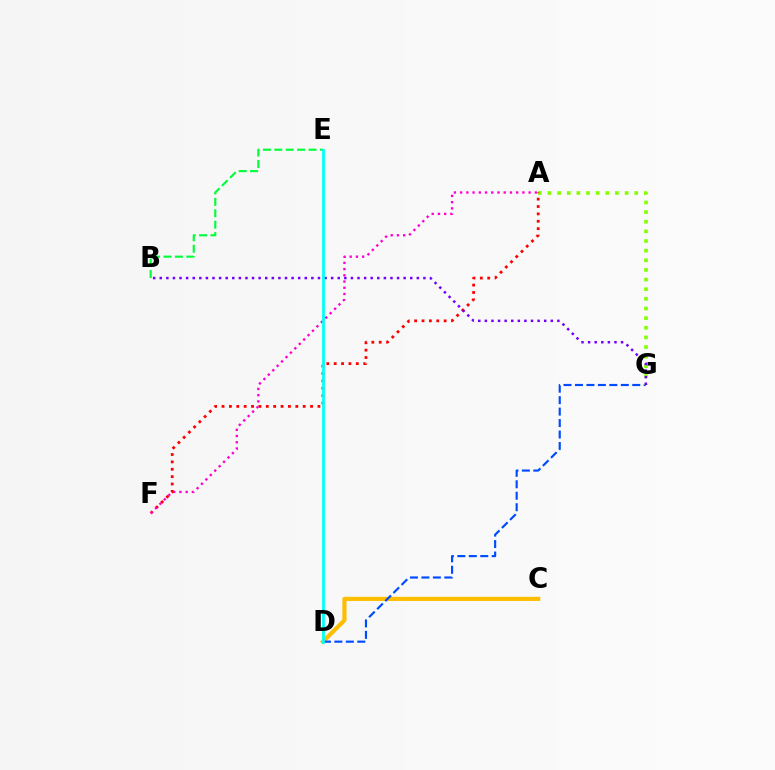{('B', 'E'): [{'color': '#00ff39', 'line_style': 'dashed', 'thickness': 1.55}], ('C', 'D'): [{'color': '#ffbd00', 'line_style': 'solid', 'thickness': 2.98}], ('D', 'G'): [{'color': '#004bff', 'line_style': 'dashed', 'thickness': 1.56}], ('A', 'G'): [{'color': '#84ff00', 'line_style': 'dotted', 'thickness': 2.62}], ('A', 'F'): [{'color': '#ff0000', 'line_style': 'dotted', 'thickness': 2.0}, {'color': '#ff00cf', 'line_style': 'dotted', 'thickness': 1.69}], ('B', 'G'): [{'color': '#7200ff', 'line_style': 'dotted', 'thickness': 1.79}], ('D', 'E'): [{'color': '#00fff6', 'line_style': 'solid', 'thickness': 2.01}]}